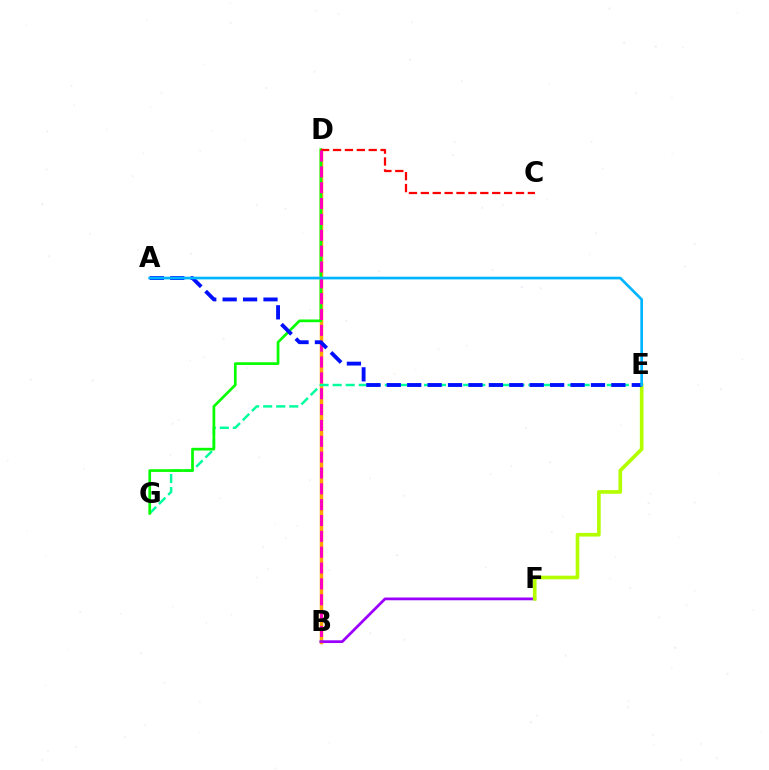{('B', 'D'): [{'color': '#ffa500', 'line_style': 'solid', 'thickness': 2.51}, {'color': '#ff00bd', 'line_style': 'dashed', 'thickness': 2.15}], ('B', 'F'): [{'color': '#9b00ff', 'line_style': 'solid', 'thickness': 1.98}], ('E', 'F'): [{'color': '#b3ff00', 'line_style': 'solid', 'thickness': 2.63}], ('E', 'G'): [{'color': '#00ff9d', 'line_style': 'dashed', 'thickness': 1.77}], ('D', 'G'): [{'color': '#08ff00', 'line_style': 'solid', 'thickness': 1.95}], ('C', 'D'): [{'color': '#ff0000', 'line_style': 'dashed', 'thickness': 1.62}], ('A', 'E'): [{'color': '#0010ff', 'line_style': 'dashed', 'thickness': 2.77}, {'color': '#00b5ff', 'line_style': 'solid', 'thickness': 1.93}]}